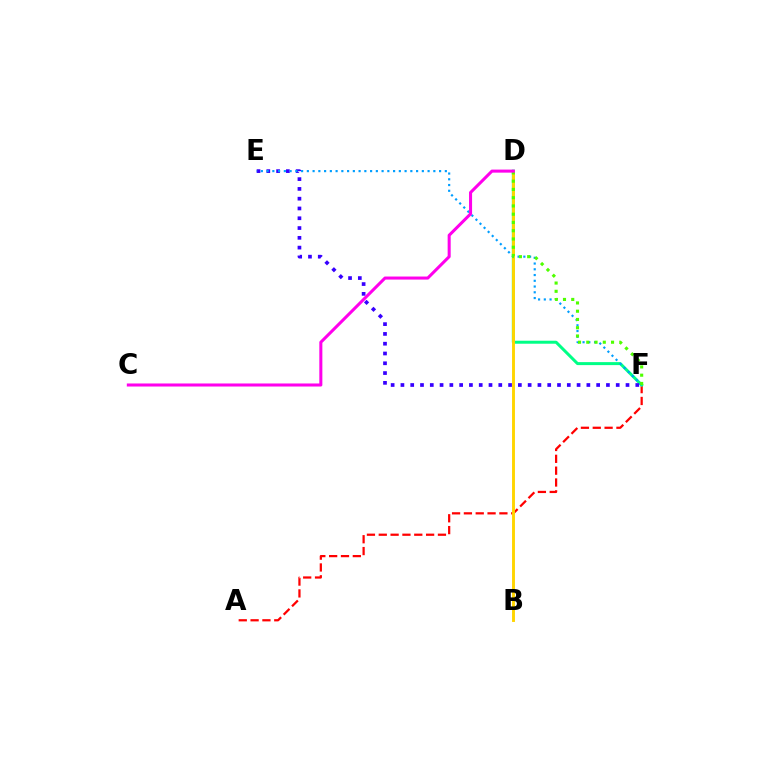{('A', 'F'): [{'color': '#ff0000', 'line_style': 'dashed', 'thickness': 1.61}], ('D', 'F'): [{'color': '#00ff86', 'line_style': 'solid', 'thickness': 2.16}, {'color': '#4fff00', 'line_style': 'dotted', 'thickness': 2.24}], ('B', 'D'): [{'color': '#ffd500', 'line_style': 'solid', 'thickness': 2.09}], ('E', 'F'): [{'color': '#3700ff', 'line_style': 'dotted', 'thickness': 2.66}, {'color': '#009eff', 'line_style': 'dotted', 'thickness': 1.56}], ('C', 'D'): [{'color': '#ff00ed', 'line_style': 'solid', 'thickness': 2.19}]}